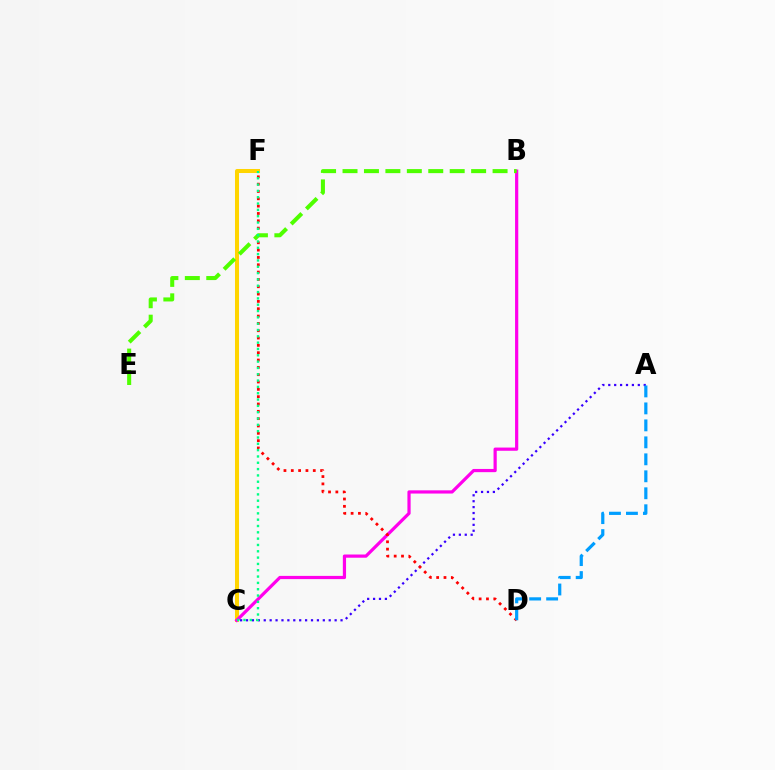{('C', 'F'): [{'color': '#ffd500', 'line_style': 'solid', 'thickness': 2.9}, {'color': '#00ff86', 'line_style': 'dotted', 'thickness': 1.72}], ('B', 'C'): [{'color': '#ff00ed', 'line_style': 'solid', 'thickness': 2.31}], ('A', 'C'): [{'color': '#3700ff', 'line_style': 'dotted', 'thickness': 1.6}], ('D', 'F'): [{'color': '#ff0000', 'line_style': 'dotted', 'thickness': 1.99}], ('B', 'E'): [{'color': '#4fff00', 'line_style': 'dashed', 'thickness': 2.91}], ('A', 'D'): [{'color': '#009eff', 'line_style': 'dashed', 'thickness': 2.31}]}